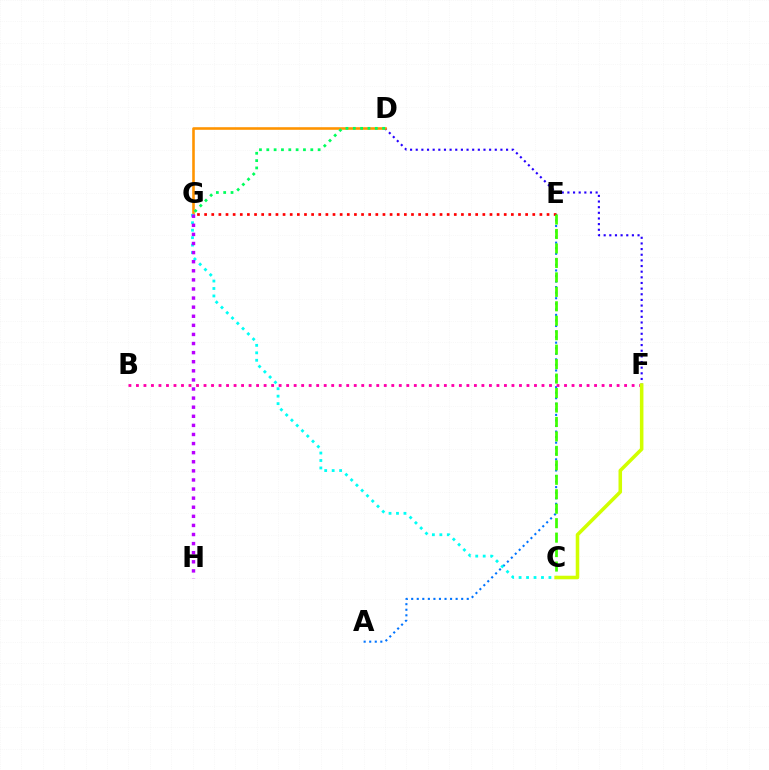{('D', 'F'): [{'color': '#2500ff', 'line_style': 'dotted', 'thickness': 1.53}], ('D', 'G'): [{'color': '#ff9400', 'line_style': 'solid', 'thickness': 1.87}, {'color': '#00ff5c', 'line_style': 'dotted', 'thickness': 1.99}], ('A', 'E'): [{'color': '#0074ff', 'line_style': 'dotted', 'thickness': 1.51}], ('B', 'F'): [{'color': '#ff00ac', 'line_style': 'dotted', 'thickness': 2.04}], ('C', 'G'): [{'color': '#00fff6', 'line_style': 'dotted', 'thickness': 2.03}], ('E', 'G'): [{'color': '#ff0000', 'line_style': 'dotted', 'thickness': 1.94}], ('G', 'H'): [{'color': '#b900ff', 'line_style': 'dotted', 'thickness': 2.47}], ('C', 'E'): [{'color': '#3dff00', 'line_style': 'dashed', 'thickness': 1.96}], ('C', 'F'): [{'color': '#d1ff00', 'line_style': 'solid', 'thickness': 2.55}]}